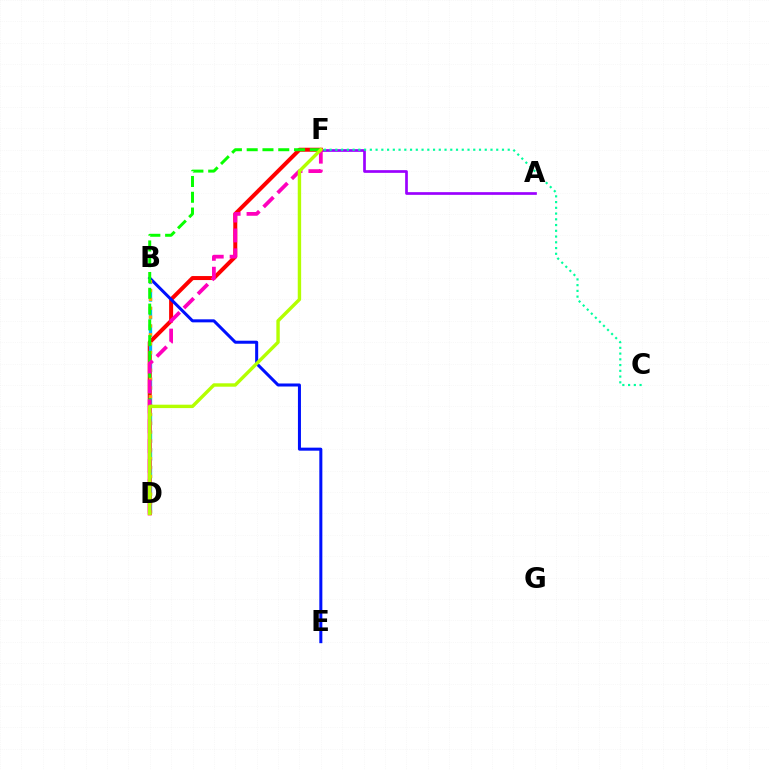{('A', 'F'): [{'color': '#9b00ff', 'line_style': 'solid', 'thickness': 1.94}], ('C', 'F'): [{'color': '#00ff9d', 'line_style': 'dotted', 'thickness': 1.56}], ('D', 'F'): [{'color': '#ff0000', 'line_style': 'solid', 'thickness': 2.89}, {'color': '#08ff00', 'line_style': 'dashed', 'thickness': 2.14}, {'color': '#ff00bd', 'line_style': 'dashed', 'thickness': 2.7}, {'color': '#b3ff00', 'line_style': 'solid', 'thickness': 2.45}], ('B', 'D'): [{'color': '#00b5ff', 'line_style': 'dashed', 'thickness': 2.4}, {'color': '#ffa500', 'line_style': 'dotted', 'thickness': 2.4}], ('B', 'E'): [{'color': '#0010ff', 'line_style': 'solid', 'thickness': 2.18}]}